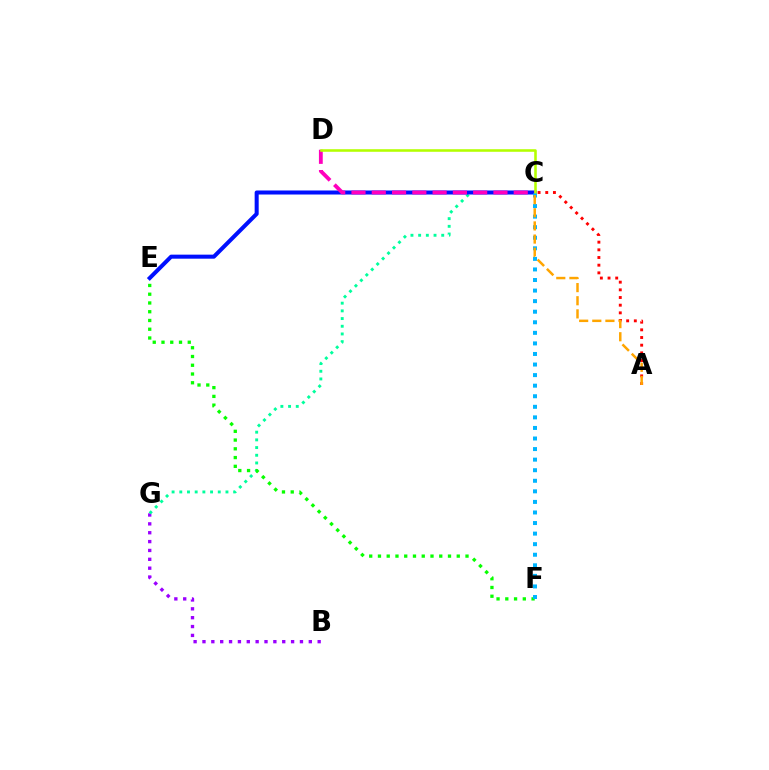{('B', 'G'): [{'color': '#9b00ff', 'line_style': 'dotted', 'thickness': 2.41}], ('C', 'G'): [{'color': '#00ff9d', 'line_style': 'dotted', 'thickness': 2.09}], ('A', 'C'): [{'color': '#ff0000', 'line_style': 'dotted', 'thickness': 2.08}, {'color': '#ffa500', 'line_style': 'dashed', 'thickness': 1.78}], ('E', 'F'): [{'color': '#08ff00', 'line_style': 'dotted', 'thickness': 2.38}], ('C', 'E'): [{'color': '#0010ff', 'line_style': 'solid', 'thickness': 2.9}], ('C', 'D'): [{'color': '#ff00bd', 'line_style': 'dashed', 'thickness': 2.75}, {'color': '#b3ff00', 'line_style': 'solid', 'thickness': 1.85}], ('C', 'F'): [{'color': '#00b5ff', 'line_style': 'dotted', 'thickness': 2.87}]}